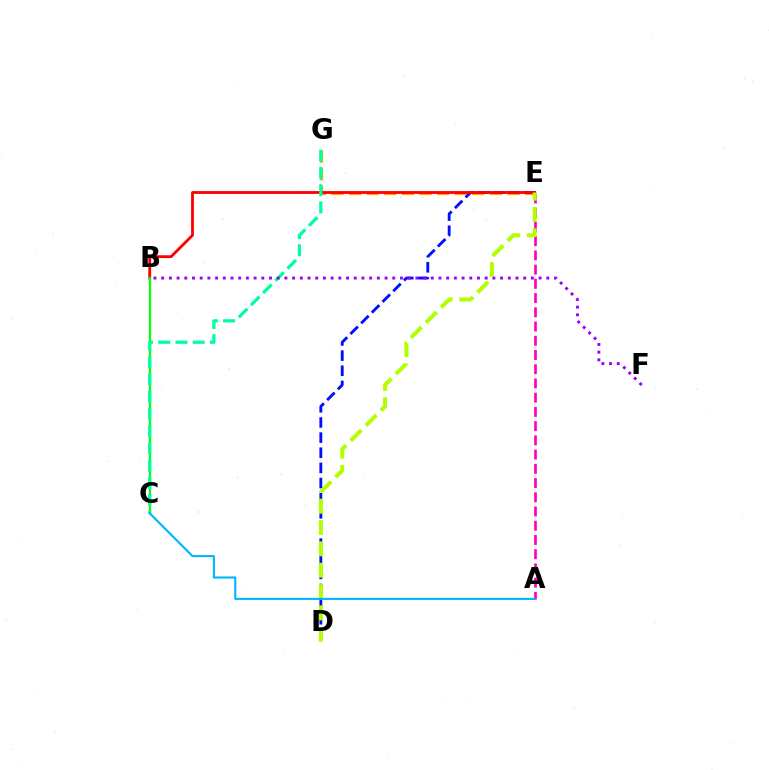{('E', 'G'): [{'color': '#ffa500', 'line_style': 'dashed', 'thickness': 2.39}], ('D', 'E'): [{'color': '#0010ff', 'line_style': 'dashed', 'thickness': 2.06}, {'color': '#b3ff00', 'line_style': 'dashed', 'thickness': 2.9}], ('B', 'E'): [{'color': '#ff0000', 'line_style': 'solid', 'thickness': 2.03}], ('B', 'C'): [{'color': '#08ff00', 'line_style': 'solid', 'thickness': 1.58}], ('C', 'G'): [{'color': '#00ff9d', 'line_style': 'dashed', 'thickness': 2.34}], ('B', 'F'): [{'color': '#9b00ff', 'line_style': 'dotted', 'thickness': 2.09}], ('A', 'E'): [{'color': '#ff00bd', 'line_style': 'dashed', 'thickness': 1.93}], ('A', 'C'): [{'color': '#00b5ff', 'line_style': 'solid', 'thickness': 1.51}]}